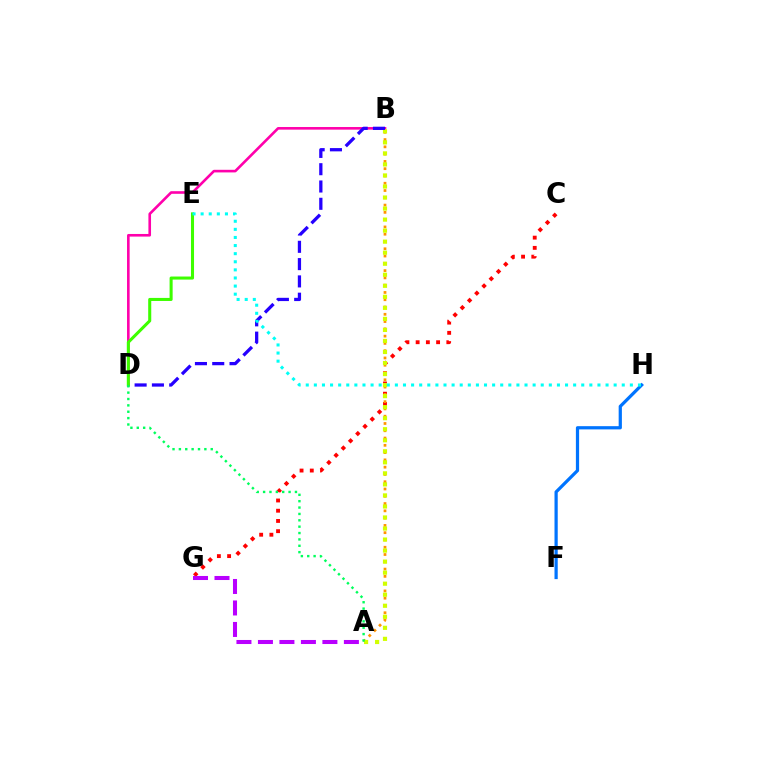{('C', 'G'): [{'color': '#ff0000', 'line_style': 'dotted', 'thickness': 2.78}], ('B', 'D'): [{'color': '#ff00ac', 'line_style': 'solid', 'thickness': 1.88}, {'color': '#2500ff', 'line_style': 'dashed', 'thickness': 2.35}], ('A', 'B'): [{'color': '#ff9400', 'line_style': 'dotted', 'thickness': 1.98}, {'color': '#d1ff00', 'line_style': 'dotted', 'thickness': 3.0}], ('F', 'H'): [{'color': '#0074ff', 'line_style': 'solid', 'thickness': 2.32}], ('D', 'E'): [{'color': '#3dff00', 'line_style': 'solid', 'thickness': 2.2}], ('A', 'D'): [{'color': '#00ff5c', 'line_style': 'dotted', 'thickness': 1.73}], ('E', 'H'): [{'color': '#00fff6', 'line_style': 'dotted', 'thickness': 2.2}], ('A', 'G'): [{'color': '#b900ff', 'line_style': 'dashed', 'thickness': 2.92}]}